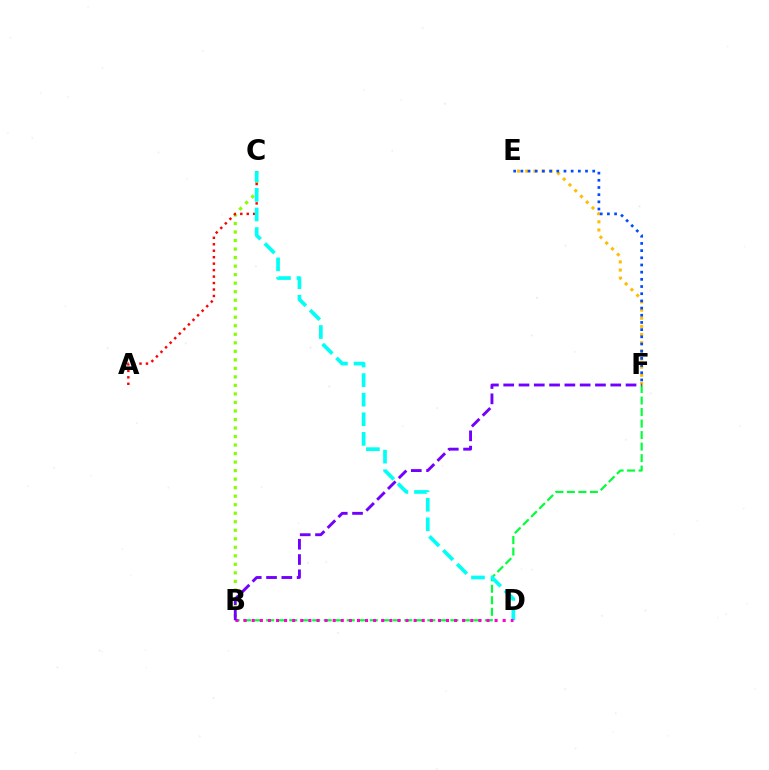{('B', 'C'): [{'color': '#84ff00', 'line_style': 'dotted', 'thickness': 2.32}], ('A', 'C'): [{'color': '#ff0000', 'line_style': 'dotted', 'thickness': 1.76}], ('B', 'F'): [{'color': '#00ff39', 'line_style': 'dashed', 'thickness': 1.56}, {'color': '#7200ff', 'line_style': 'dashed', 'thickness': 2.08}], ('E', 'F'): [{'color': '#ffbd00', 'line_style': 'dotted', 'thickness': 2.21}, {'color': '#004bff', 'line_style': 'dotted', 'thickness': 1.95}], ('C', 'D'): [{'color': '#00fff6', 'line_style': 'dashed', 'thickness': 2.66}], ('B', 'D'): [{'color': '#ff00cf', 'line_style': 'dotted', 'thickness': 2.2}]}